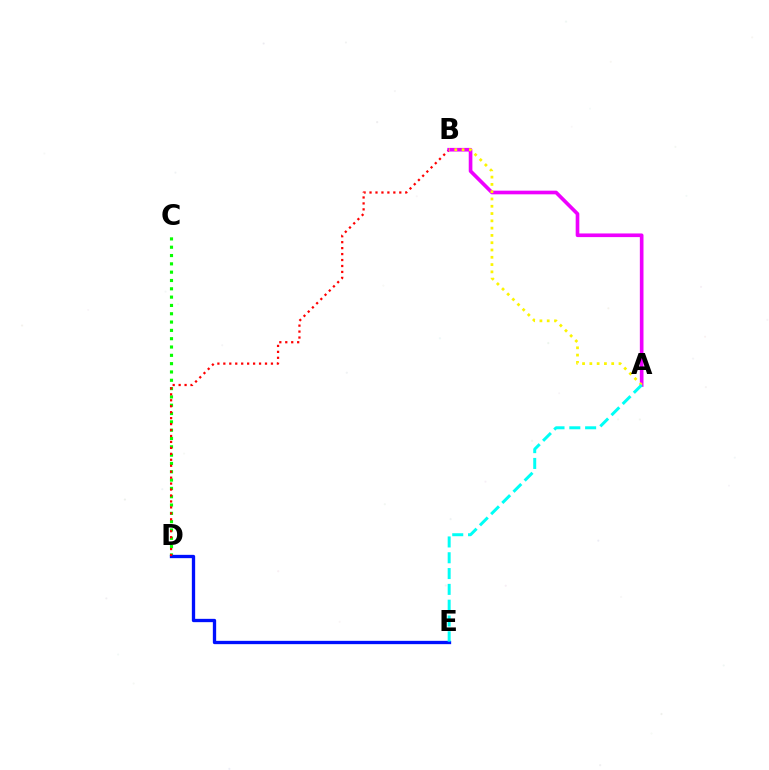{('C', 'D'): [{'color': '#08ff00', 'line_style': 'dotted', 'thickness': 2.26}], ('D', 'E'): [{'color': '#0010ff', 'line_style': 'solid', 'thickness': 2.39}], ('B', 'D'): [{'color': '#ff0000', 'line_style': 'dotted', 'thickness': 1.62}], ('A', 'B'): [{'color': '#ee00ff', 'line_style': 'solid', 'thickness': 2.63}, {'color': '#fcf500', 'line_style': 'dotted', 'thickness': 1.98}], ('A', 'E'): [{'color': '#00fff6', 'line_style': 'dashed', 'thickness': 2.15}]}